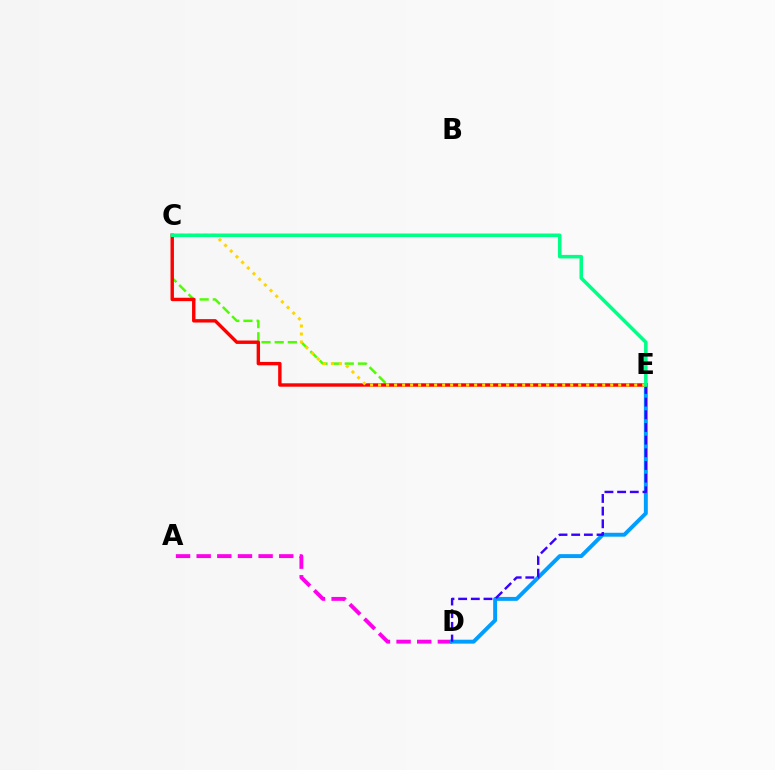{('C', 'E'): [{'color': '#4fff00', 'line_style': 'dashed', 'thickness': 1.79}, {'color': '#ff0000', 'line_style': 'solid', 'thickness': 2.45}, {'color': '#ffd500', 'line_style': 'dotted', 'thickness': 2.17}, {'color': '#00ff86', 'line_style': 'solid', 'thickness': 2.54}], ('A', 'D'): [{'color': '#ff00ed', 'line_style': 'dashed', 'thickness': 2.8}], ('D', 'E'): [{'color': '#009eff', 'line_style': 'solid', 'thickness': 2.82}, {'color': '#3700ff', 'line_style': 'dashed', 'thickness': 1.72}]}